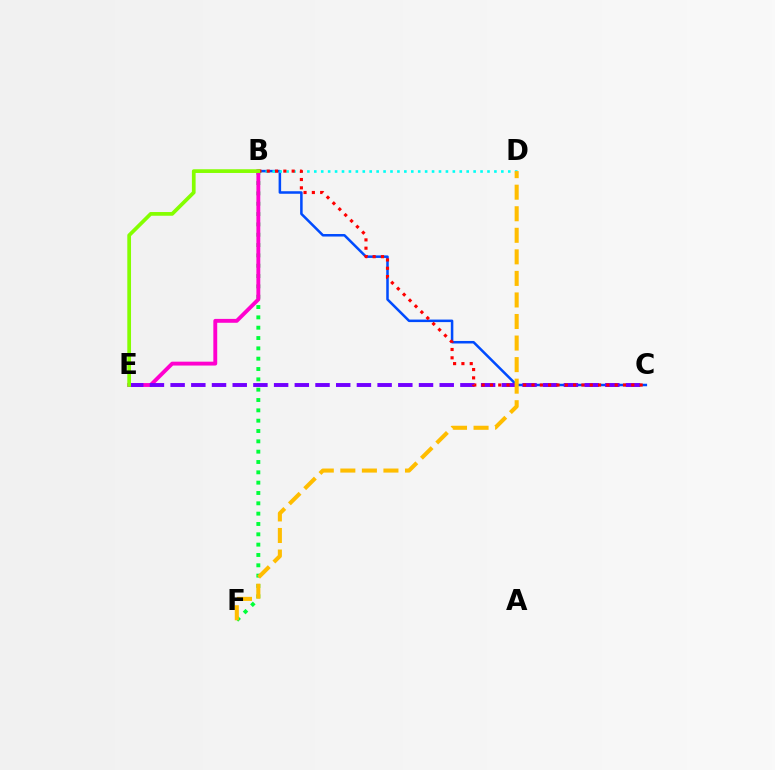{('B', 'F'): [{'color': '#00ff39', 'line_style': 'dotted', 'thickness': 2.81}], ('B', 'C'): [{'color': '#004bff', 'line_style': 'solid', 'thickness': 1.82}, {'color': '#ff0000', 'line_style': 'dotted', 'thickness': 2.26}], ('B', 'E'): [{'color': '#ff00cf', 'line_style': 'solid', 'thickness': 2.79}, {'color': '#84ff00', 'line_style': 'solid', 'thickness': 2.67}], ('C', 'E'): [{'color': '#7200ff', 'line_style': 'dashed', 'thickness': 2.81}], ('B', 'D'): [{'color': '#00fff6', 'line_style': 'dotted', 'thickness': 1.88}], ('D', 'F'): [{'color': '#ffbd00', 'line_style': 'dashed', 'thickness': 2.93}]}